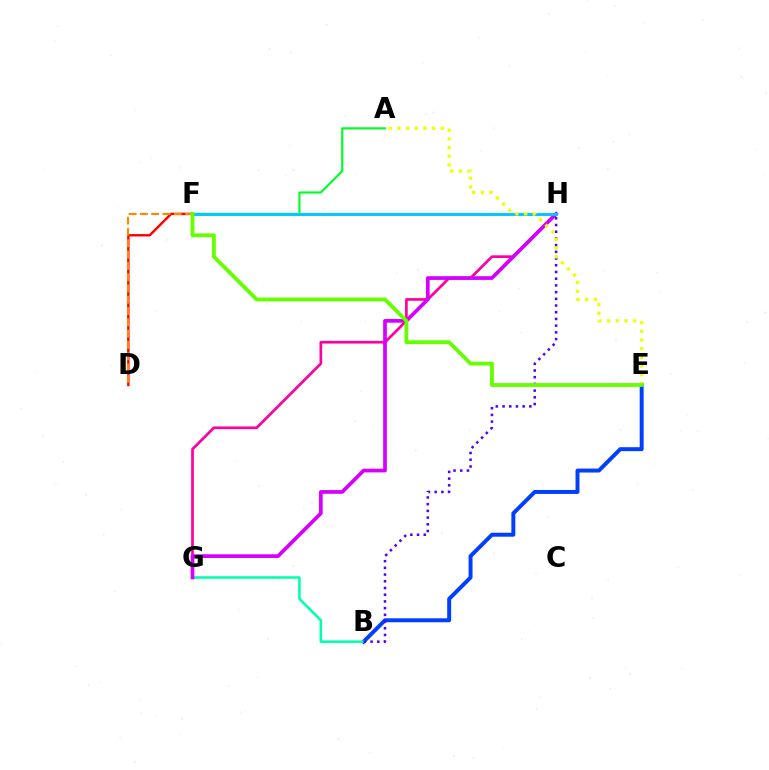{('B', 'E'): [{'color': '#003fff', 'line_style': 'solid', 'thickness': 2.85}], ('G', 'H'): [{'color': '#ff00a0', 'line_style': 'solid', 'thickness': 1.94}, {'color': '#d600ff', 'line_style': 'solid', 'thickness': 2.67}], ('D', 'F'): [{'color': '#ff0000', 'line_style': 'solid', 'thickness': 1.74}, {'color': '#ff8800', 'line_style': 'dashed', 'thickness': 1.53}], ('B', 'G'): [{'color': '#00ffaf', 'line_style': 'solid', 'thickness': 1.84}], ('A', 'F'): [{'color': '#00ff27', 'line_style': 'solid', 'thickness': 1.56}], ('B', 'H'): [{'color': '#4f00ff', 'line_style': 'dotted', 'thickness': 1.82}], ('F', 'H'): [{'color': '#00c7ff', 'line_style': 'solid', 'thickness': 2.11}], ('A', 'E'): [{'color': '#eeff00', 'line_style': 'dotted', 'thickness': 2.36}], ('E', 'F'): [{'color': '#66ff00', 'line_style': 'solid', 'thickness': 2.76}]}